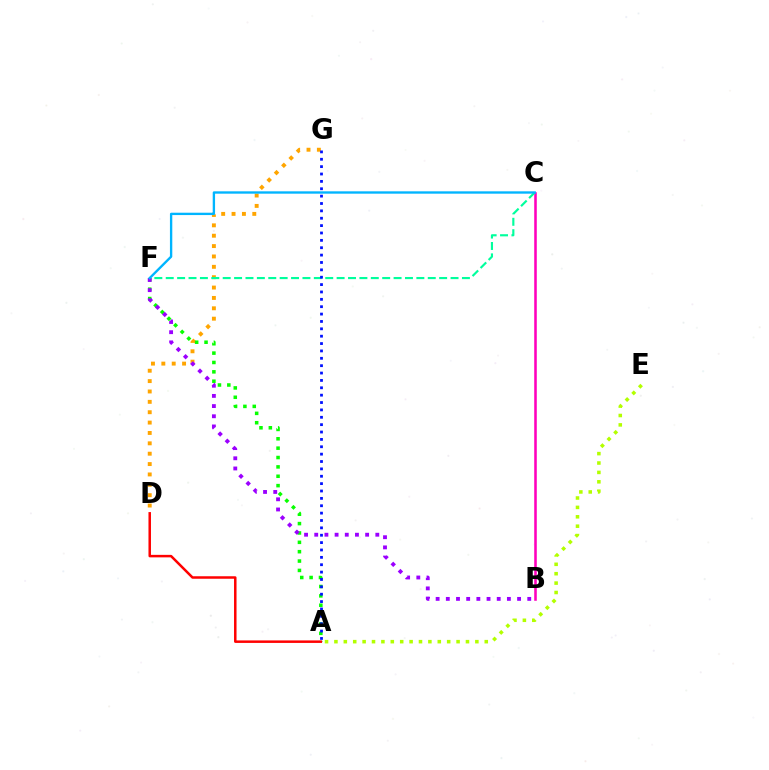{('B', 'C'): [{'color': '#ff00bd', 'line_style': 'solid', 'thickness': 1.85}], ('D', 'G'): [{'color': '#ffa500', 'line_style': 'dotted', 'thickness': 2.82}], ('A', 'E'): [{'color': '#b3ff00', 'line_style': 'dotted', 'thickness': 2.55}], ('C', 'F'): [{'color': '#00ff9d', 'line_style': 'dashed', 'thickness': 1.55}, {'color': '#00b5ff', 'line_style': 'solid', 'thickness': 1.69}], ('A', 'F'): [{'color': '#08ff00', 'line_style': 'dotted', 'thickness': 2.54}], ('B', 'F'): [{'color': '#9b00ff', 'line_style': 'dotted', 'thickness': 2.77}], ('A', 'D'): [{'color': '#ff0000', 'line_style': 'solid', 'thickness': 1.8}], ('A', 'G'): [{'color': '#0010ff', 'line_style': 'dotted', 'thickness': 2.0}]}